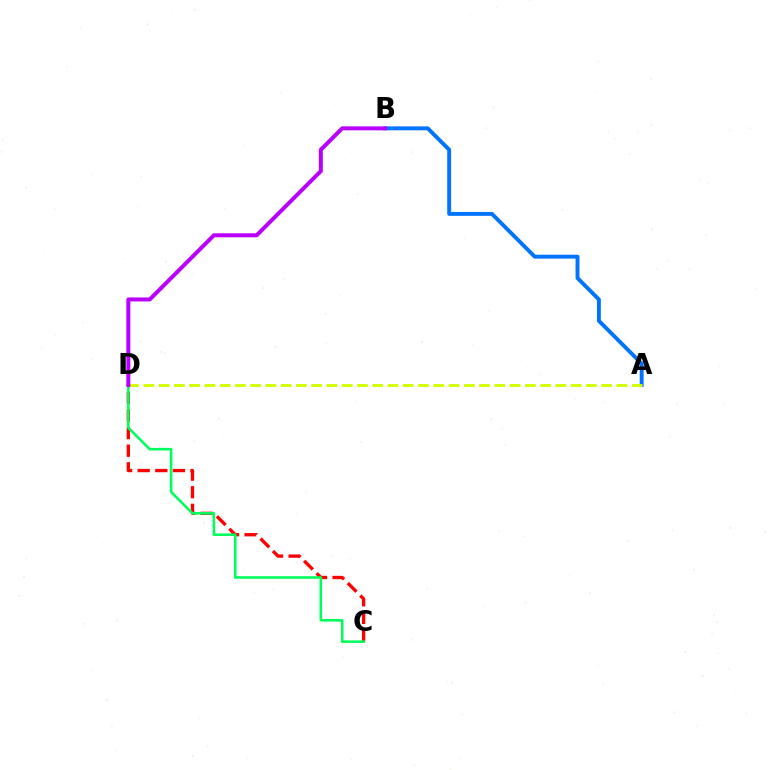{('A', 'B'): [{'color': '#0074ff', 'line_style': 'solid', 'thickness': 2.81}], ('C', 'D'): [{'color': '#ff0000', 'line_style': 'dashed', 'thickness': 2.39}, {'color': '#00ff5c', 'line_style': 'solid', 'thickness': 1.87}], ('A', 'D'): [{'color': '#d1ff00', 'line_style': 'dashed', 'thickness': 2.07}], ('B', 'D'): [{'color': '#b900ff', 'line_style': 'solid', 'thickness': 2.87}]}